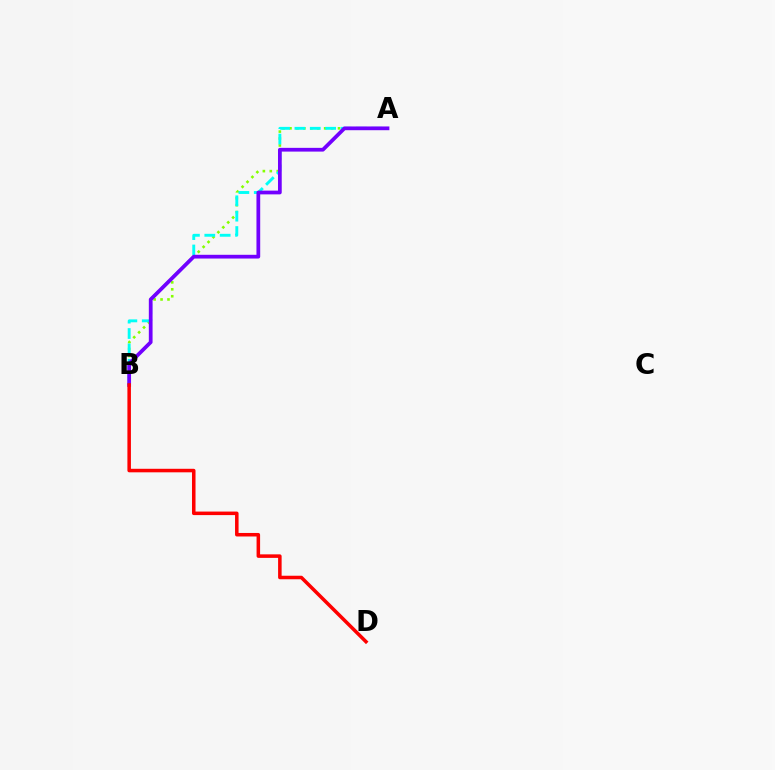{('A', 'B'): [{'color': '#84ff00', 'line_style': 'dotted', 'thickness': 1.88}, {'color': '#00fff6', 'line_style': 'dashed', 'thickness': 2.09}, {'color': '#7200ff', 'line_style': 'solid', 'thickness': 2.69}], ('B', 'D'): [{'color': '#ff0000', 'line_style': 'solid', 'thickness': 2.54}]}